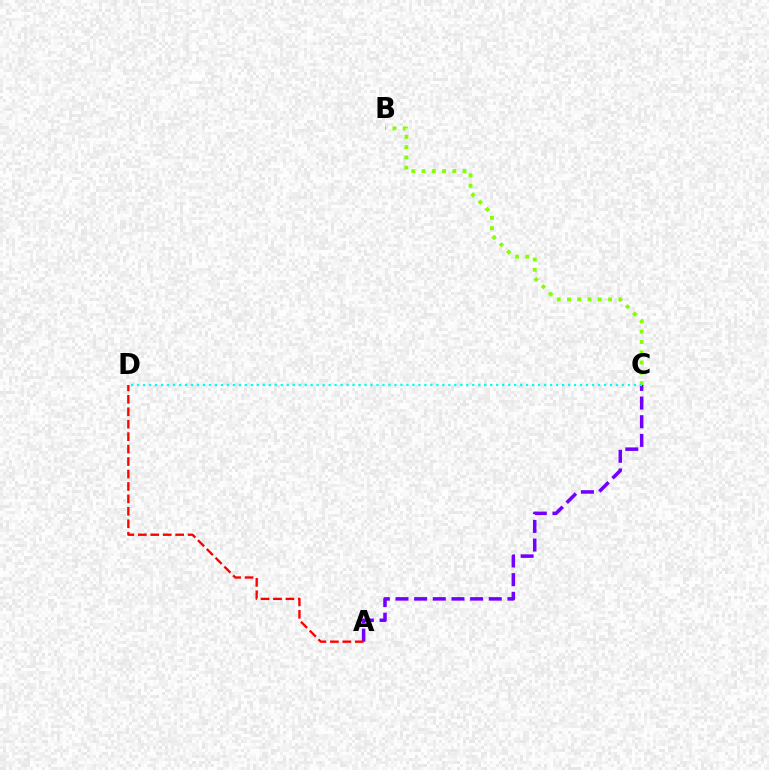{('A', 'C'): [{'color': '#7200ff', 'line_style': 'dashed', 'thickness': 2.53}], ('B', 'C'): [{'color': '#84ff00', 'line_style': 'dotted', 'thickness': 2.79}], ('C', 'D'): [{'color': '#00fff6', 'line_style': 'dotted', 'thickness': 1.63}], ('A', 'D'): [{'color': '#ff0000', 'line_style': 'dashed', 'thickness': 1.69}]}